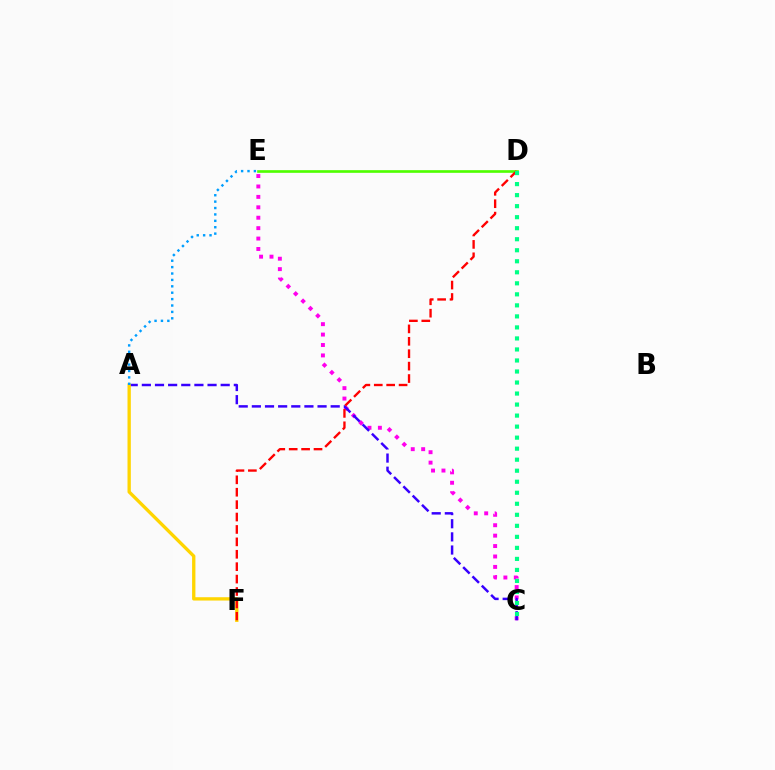{('D', 'E'): [{'color': '#4fff00', 'line_style': 'solid', 'thickness': 1.91}], ('C', 'E'): [{'color': '#ff00ed', 'line_style': 'dotted', 'thickness': 2.83}], ('A', 'C'): [{'color': '#3700ff', 'line_style': 'dashed', 'thickness': 1.79}], ('A', 'F'): [{'color': '#ffd500', 'line_style': 'solid', 'thickness': 2.39}], ('D', 'F'): [{'color': '#ff0000', 'line_style': 'dashed', 'thickness': 1.69}], ('C', 'D'): [{'color': '#00ff86', 'line_style': 'dotted', 'thickness': 3.0}], ('A', 'E'): [{'color': '#009eff', 'line_style': 'dotted', 'thickness': 1.74}]}